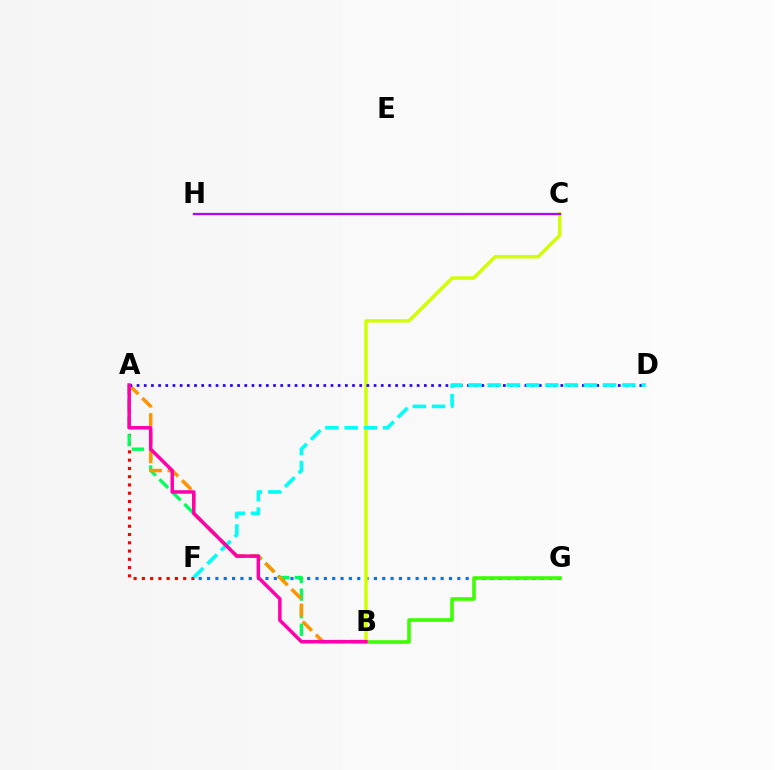{('F', 'G'): [{'color': '#0074ff', 'line_style': 'dotted', 'thickness': 2.27}], ('A', 'F'): [{'color': '#ff0000', 'line_style': 'dotted', 'thickness': 2.24}], ('B', 'G'): [{'color': '#3dff00', 'line_style': 'solid', 'thickness': 2.6}], ('B', 'C'): [{'color': '#d1ff00', 'line_style': 'solid', 'thickness': 2.48}], ('A', 'B'): [{'color': '#00ff5c', 'line_style': 'dashed', 'thickness': 2.39}, {'color': '#ff9400', 'line_style': 'dashed', 'thickness': 2.52}, {'color': '#ff00ac', 'line_style': 'solid', 'thickness': 2.51}], ('A', 'D'): [{'color': '#2500ff', 'line_style': 'dotted', 'thickness': 1.95}], ('D', 'F'): [{'color': '#00fff6', 'line_style': 'dashed', 'thickness': 2.61}], ('C', 'H'): [{'color': '#b900ff', 'line_style': 'solid', 'thickness': 1.64}]}